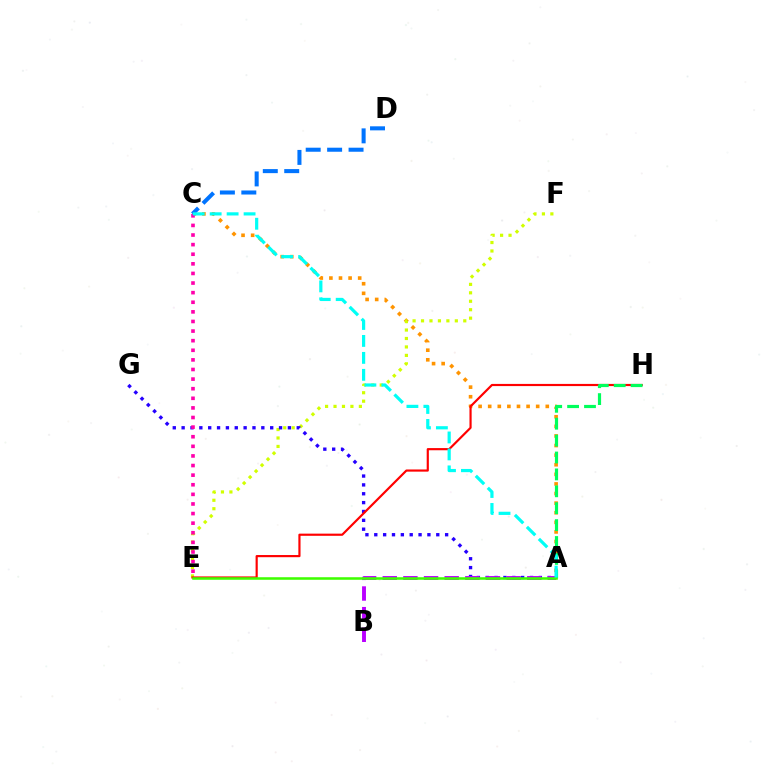{('A', 'C'): [{'color': '#ff9400', 'line_style': 'dotted', 'thickness': 2.61}, {'color': '#00fff6', 'line_style': 'dashed', 'thickness': 2.3}], ('E', 'F'): [{'color': '#d1ff00', 'line_style': 'dotted', 'thickness': 2.3}], ('A', 'G'): [{'color': '#2500ff', 'line_style': 'dotted', 'thickness': 2.41}], ('A', 'B'): [{'color': '#b900ff', 'line_style': 'dashed', 'thickness': 2.8}], ('C', 'E'): [{'color': '#ff00ac', 'line_style': 'dotted', 'thickness': 2.61}], ('C', 'D'): [{'color': '#0074ff', 'line_style': 'dashed', 'thickness': 2.91}], ('E', 'H'): [{'color': '#ff0000', 'line_style': 'solid', 'thickness': 1.56}], ('A', 'H'): [{'color': '#00ff5c', 'line_style': 'dashed', 'thickness': 2.3}], ('A', 'E'): [{'color': '#3dff00', 'line_style': 'solid', 'thickness': 1.84}]}